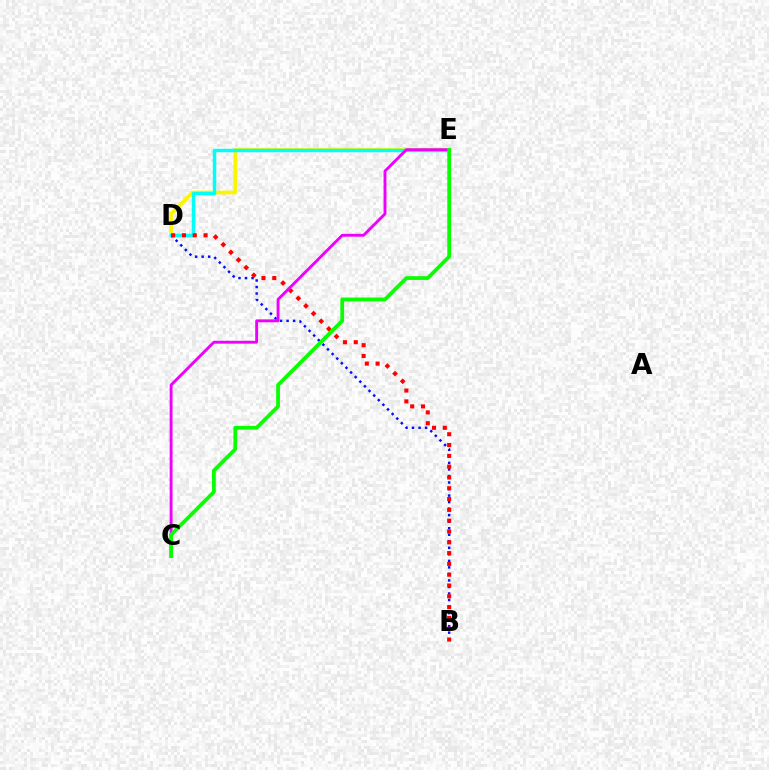{('B', 'D'): [{'color': '#0010ff', 'line_style': 'dotted', 'thickness': 1.77}, {'color': '#ff0000', 'line_style': 'dotted', 'thickness': 2.94}], ('D', 'E'): [{'color': '#fcf500', 'line_style': 'solid', 'thickness': 2.7}, {'color': '#00fff6', 'line_style': 'solid', 'thickness': 2.49}], ('C', 'E'): [{'color': '#ee00ff', 'line_style': 'solid', 'thickness': 2.08}, {'color': '#08ff00', 'line_style': 'solid', 'thickness': 2.7}]}